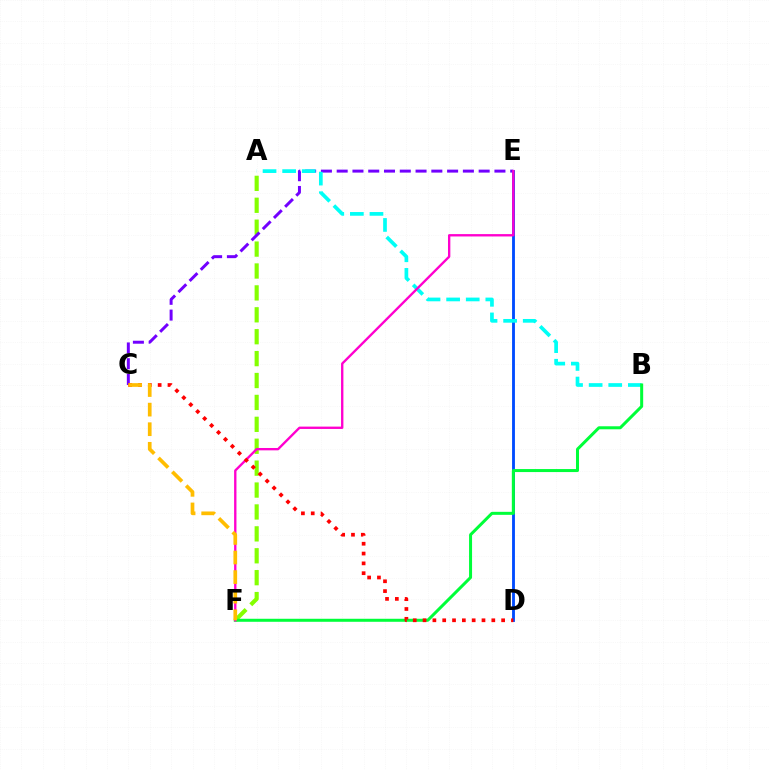{('A', 'F'): [{'color': '#84ff00', 'line_style': 'dashed', 'thickness': 2.98}], ('C', 'E'): [{'color': '#7200ff', 'line_style': 'dashed', 'thickness': 2.14}], ('D', 'E'): [{'color': '#004bff', 'line_style': 'solid', 'thickness': 2.06}], ('A', 'B'): [{'color': '#00fff6', 'line_style': 'dashed', 'thickness': 2.66}], ('B', 'F'): [{'color': '#00ff39', 'line_style': 'solid', 'thickness': 2.17}], ('E', 'F'): [{'color': '#ff00cf', 'line_style': 'solid', 'thickness': 1.7}], ('C', 'D'): [{'color': '#ff0000', 'line_style': 'dotted', 'thickness': 2.67}], ('C', 'F'): [{'color': '#ffbd00', 'line_style': 'dashed', 'thickness': 2.66}]}